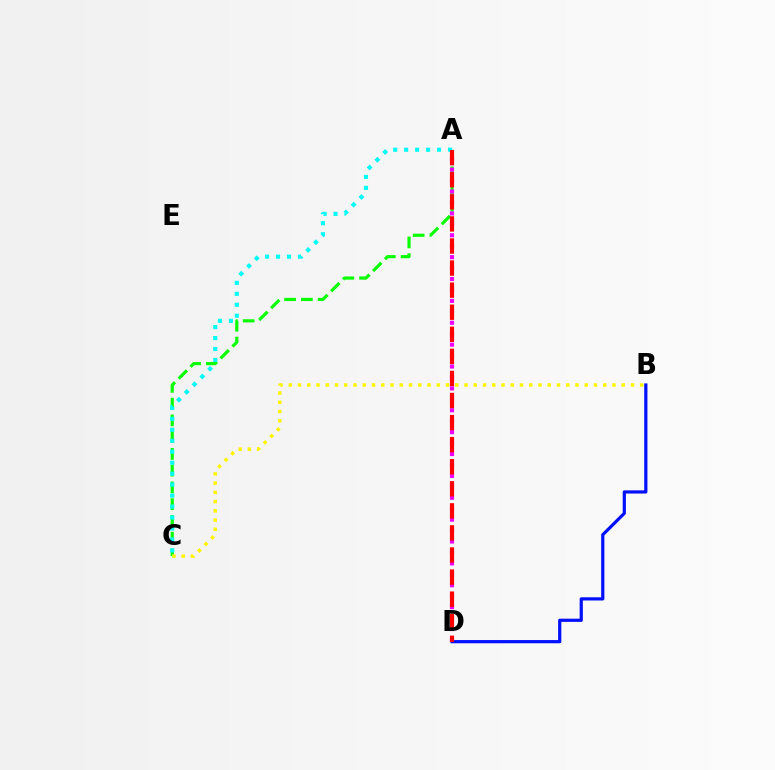{('A', 'C'): [{'color': '#08ff00', 'line_style': 'dashed', 'thickness': 2.28}, {'color': '#00fff6', 'line_style': 'dotted', 'thickness': 2.98}], ('B', 'D'): [{'color': '#0010ff', 'line_style': 'solid', 'thickness': 2.31}], ('A', 'D'): [{'color': '#ee00ff', 'line_style': 'dotted', 'thickness': 2.97}, {'color': '#ff0000', 'line_style': 'dashed', 'thickness': 3.0}], ('B', 'C'): [{'color': '#fcf500', 'line_style': 'dotted', 'thickness': 2.51}]}